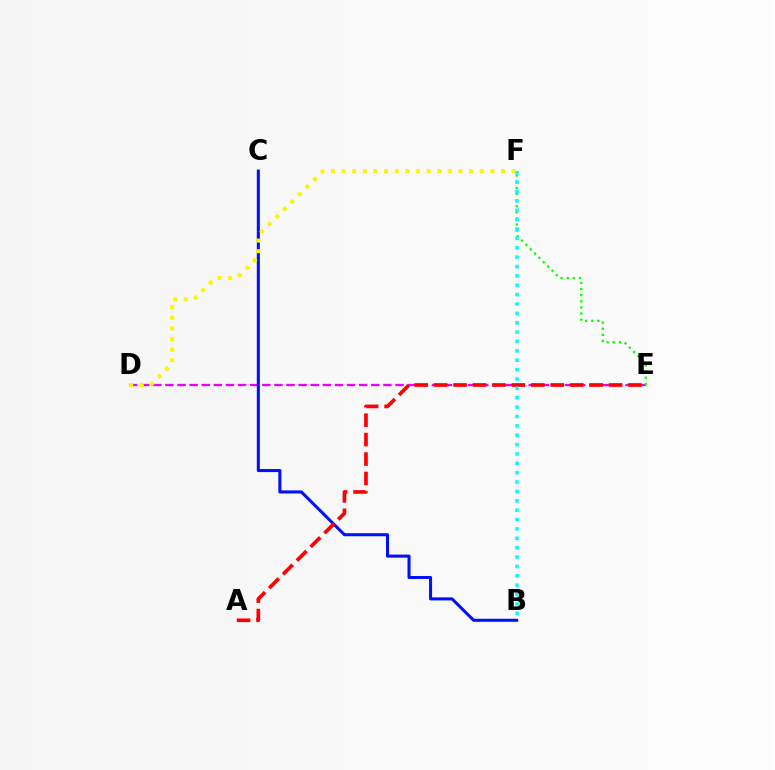{('D', 'E'): [{'color': '#ee00ff', 'line_style': 'dashed', 'thickness': 1.65}], ('B', 'C'): [{'color': '#0010ff', 'line_style': 'solid', 'thickness': 2.2}], ('D', 'F'): [{'color': '#fcf500', 'line_style': 'dotted', 'thickness': 2.89}], ('A', 'E'): [{'color': '#ff0000', 'line_style': 'dashed', 'thickness': 2.64}], ('E', 'F'): [{'color': '#08ff00', 'line_style': 'dotted', 'thickness': 1.66}], ('B', 'F'): [{'color': '#00fff6', 'line_style': 'dotted', 'thickness': 2.55}]}